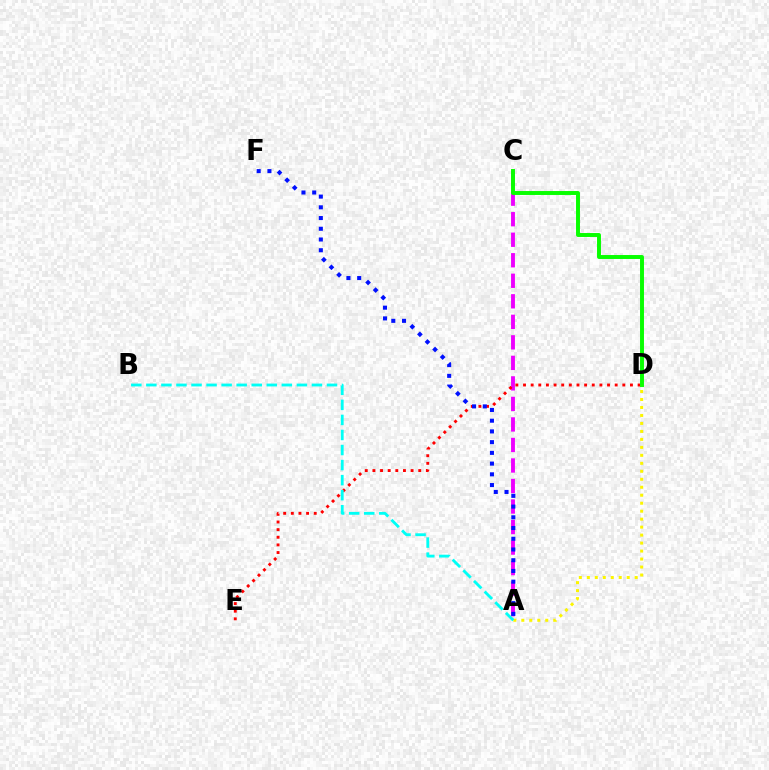{('A', 'C'): [{'color': '#ee00ff', 'line_style': 'dashed', 'thickness': 2.79}], ('D', 'E'): [{'color': '#ff0000', 'line_style': 'dotted', 'thickness': 2.08}], ('A', 'F'): [{'color': '#0010ff', 'line_style': 'dotted', 'thickness': 2.91}], ('C', 'D'): [{'color': '#08ff00', 'line_style': 'solid', 'thickness': 2.84}], ('A', 'D'): [{'color': '#fcf500', 'line_style': 'dotted', 'thickness': 2.17}], ('A', 'B'): [{'color': '#00fff6', 'line_style': 'dashed', 'thickness': 2.04}]}